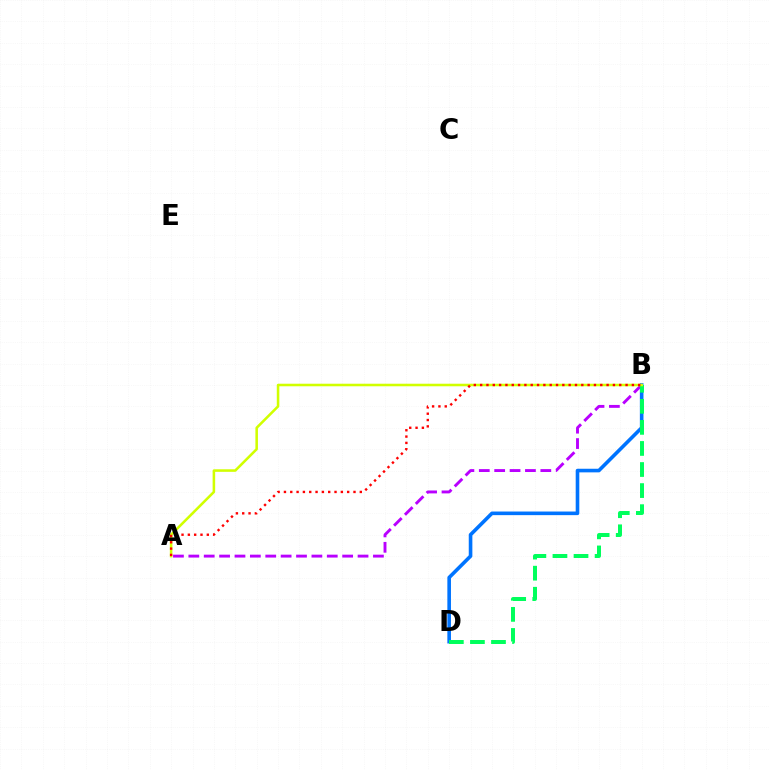{('A', 'B'): [{'color': '#b900ff', 'line_style': 'dashed', 'thickness': 2.09}, {'color': '#d1ff00', 'line_style': 'solid', 'thickness': 1.84}, {'color': '#ff0000', 'line_style': 'dotted', 'thickness': 1.72}], ('B', 'D'): [{'color': '#0074ff', 'line_style': 'solid', 'thickness': 2.6}, {'color': '#00ff5c', 'line_style': 'dashed', 'thickness': 2.86}]}